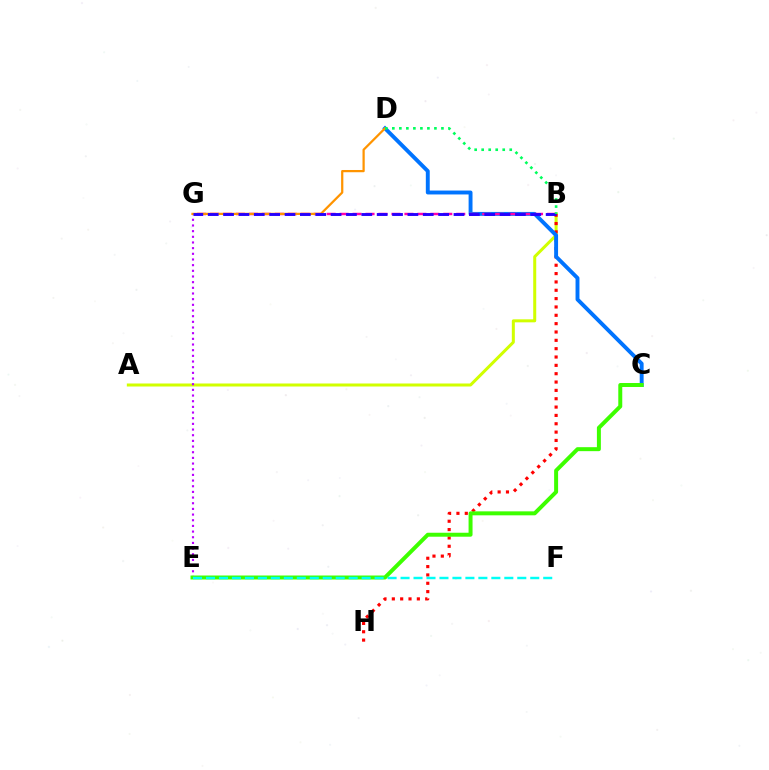{('A', 'B'): [{'color': '#d1ff00', 'line_style': 'solid', 'thickness': 2.17}], ('E', 'G'): [{'color': '#b900ff', 'line_style': 'dotted', 'thickness': 1.54}], ('B', 'H'): [{'color': '#ff0000', 'line_style': 'dotted', 'thickness': 2.27}], ('C', 'D'): [{'color': '#0074ff', 'line_style': 'solid', 'thickness': 2.81}], ('C', 'E'): [{'color': '#3dff00', 'line_style': 'solid', 'thickness': 2.86}], ('E', 'F'): [{'color': '#00fff6', 'line_style': 'dashed', 'thickness': 1.76}], ('B', 'G'): [{'color': '#ff00ac', 'line_style': 'dashed', 'thickness': 1.76}, {'color': '#2500ff', 'line_style': 'dashed', 'thickness': 2.09}], ('D', 'G'): [{'color': '#ff9400', 'line_style': 'solid', 'thickness': 1.61}], ('B', 'D'): [{'color': '#00ff5c', 'line_style': 'dotted', 'thickness': 1.91}]}